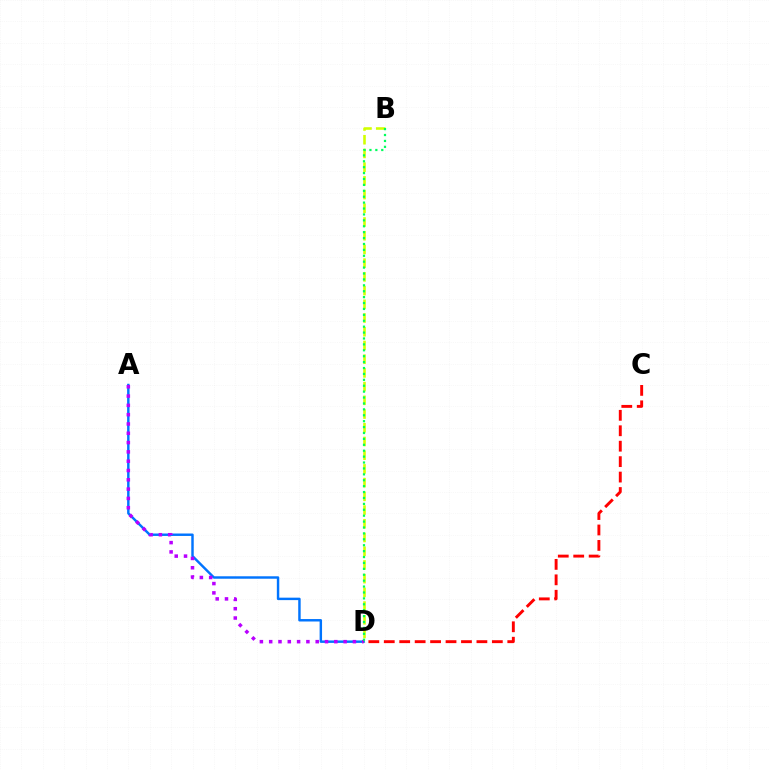{('A', 'D'): [{'color': '#0074ff', 'line_style': 'solid', 'thickness': 1.76}, {'color': '#b900ff', 'line_style': 'dotted', 'thickness': 2.53}], ('B', 'D'): [{'color': '#d1ff00', 'line_style': 'dashed', 'thickness': 1.86}, {'color': '#00ff5c', 'line_style': 'dotted', 'thickness': 1.6}], ('C', 'D'): [{'color': '#ff0000', 'line_style': 'dashed', 'thickness': 2.1}]}